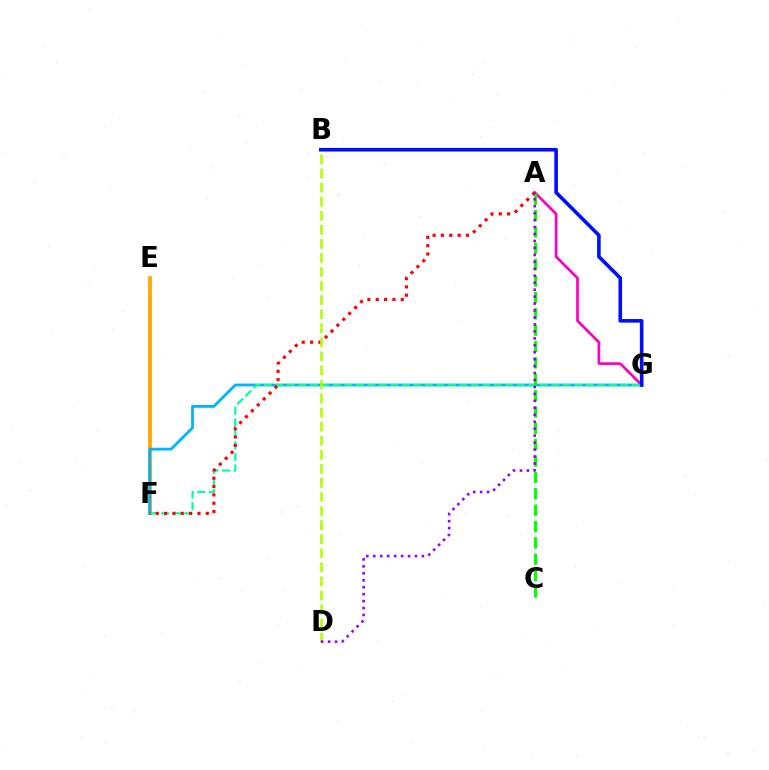{('E', 'F'): [{'color': '#ffa500', 'line_style': 'solid', 'thickness': 2.7}], ('F', 'G'): [{'color': '#00b5ff', 'line_style': 'solid', 'thickness': 2.03}, {'color': '#00ff9d', 'line_style': 'dashed', 'thickness': 1.56}], ('A', 'G'): [{'color': '#ff00bd', 'line_style': 'solid', 'thickness': 1.93}], ('B', 'G'): [{'color': '#0010ff', 'line_style': 'solid', 'thickness': 2.6}], ('A', 'C'): [{'color': '#08ff00', 'line_style': 'dashed', 'thickness': 2.22}], ('A', 'F'): [{'color': '#ff0000', 'line_style': 'dotted', 'thickness': 2.27}], ('B', 'D'): [{'color': '#b3ff00', 'line_style': 'dashed', 'thickness': 1.91}], ('A', 'D'): [{'color': '#9b00ff', 'line_style': 'dotted', 'thickness': 1.89}]}